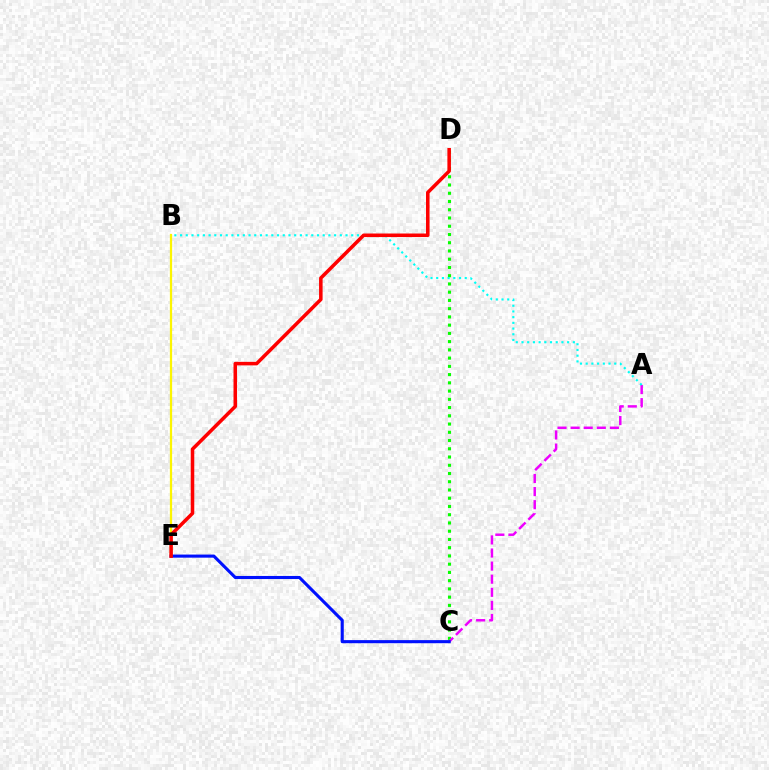{('C', 'D'): [{'color': '#08ff00', 'line_style': 'dotted', 'thickness': 2.24}], ('B', 'E'): [{'color': '#fcf500', 'line_style': 'solid', 'thickness': 1.61}], ('A', 'C'): [{'color': '#ee00ff', 'line_style': 'dashed', 'thickness': 1.78}], ('C', 'E'): [{'color': '#0010ff', 'line_style': 'solid', 'thickness': 2.23}], ('A', 'B'): [{'color': '#00fff6', 'line_style': 'dotted', 'thickness': 1.55}], ('D', 'E'): [{'color': '#ff0000', 'line_style': 'solid', 'thickness': 2.55}]}